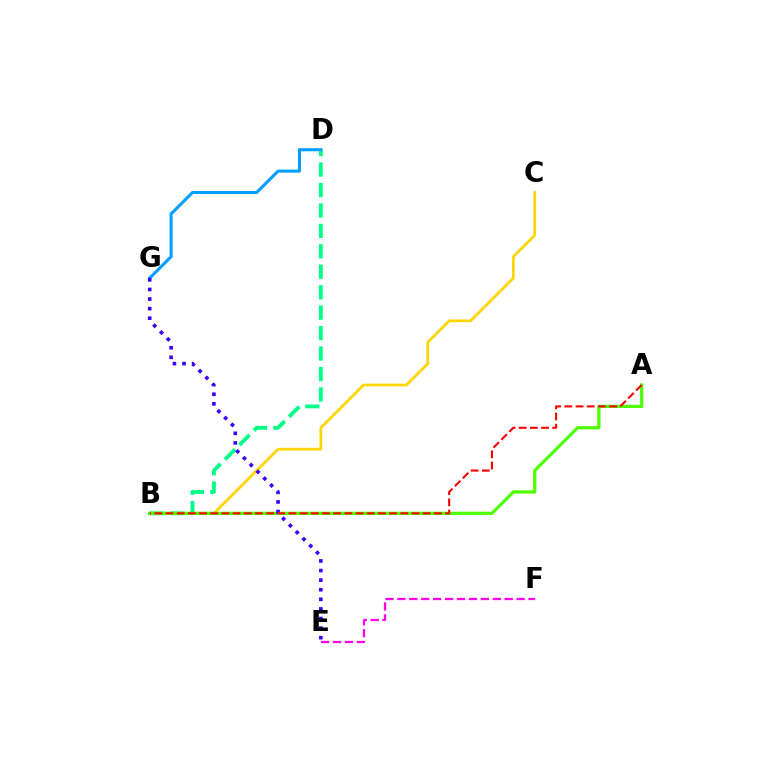{('B', 'D'): [{'color': '#00ff86', 'line_style': 'dashed', 'thickness': 2.78}], ('D', 'G'): [{'color': '#009eff', 'line_style': 'solid', 'thickness': 2.21}], ('B', 'C'): [{'color': '#ffd500', 'line_style': 'solid', 'thickness': 1.97}], ('A', 'B'): [{'color': '#4fff00', 'line_style': 'solid', 'thickness': 2.34}, {'color': '#ff0000', 'line_style': 'dashed', 'thickness': 1.52}], ('E', 'G'): [{'color': '#3700ff', 'line_style': 'dotted', 'thickness': 2.61}], ('E', 'F'): [{'color': '#ff00ed', 'line_style': 'dashed', 'thickness': 1.62}]}